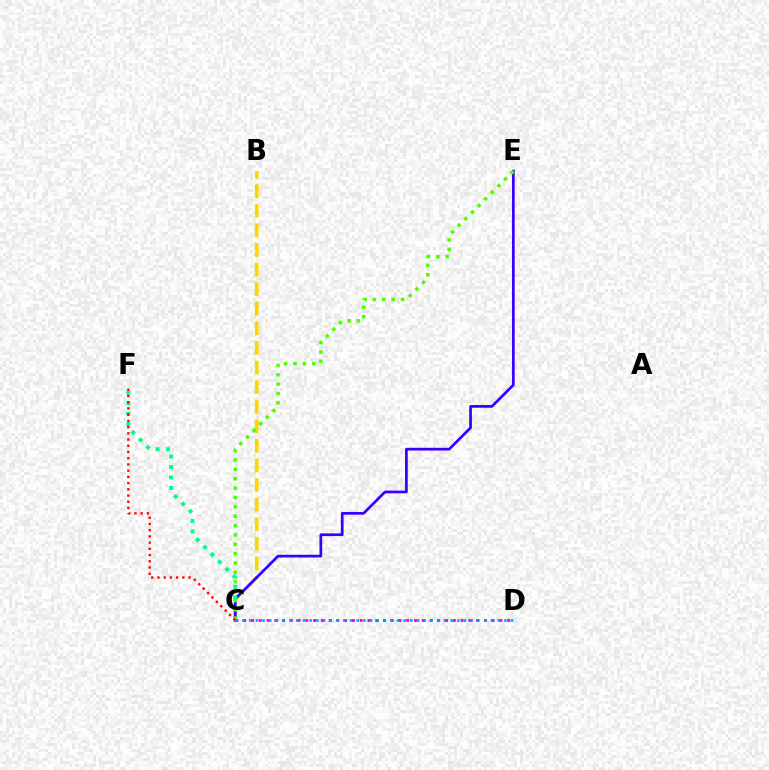{('B', 'C'): [{'color': '#ffd500', 'line_style': 'dashed', 'thickness': 2.66}], ('C', 'E'): [{'color': '#3700ff', 'line_style': 'solid', 'thickness': 1.96}, {'color': '#4fff00', 'line_style': 'dotted', 'thickness': 2.54}], ('C', 'D'): [{'color': '#ff00ed', 'line_style': 'dotted', 'thickness': 2.11}, {'color': '#009eff', 'line_style': 'dotted', 'thickness': 1.82}], ('C', 'F'): [{'color': '#00ff86', 'line_style': 'dotted', 'thickness': 2.84}, {'color': '#ff0000', 'line_style': 'dotted', 'thickness': 1.69}]}